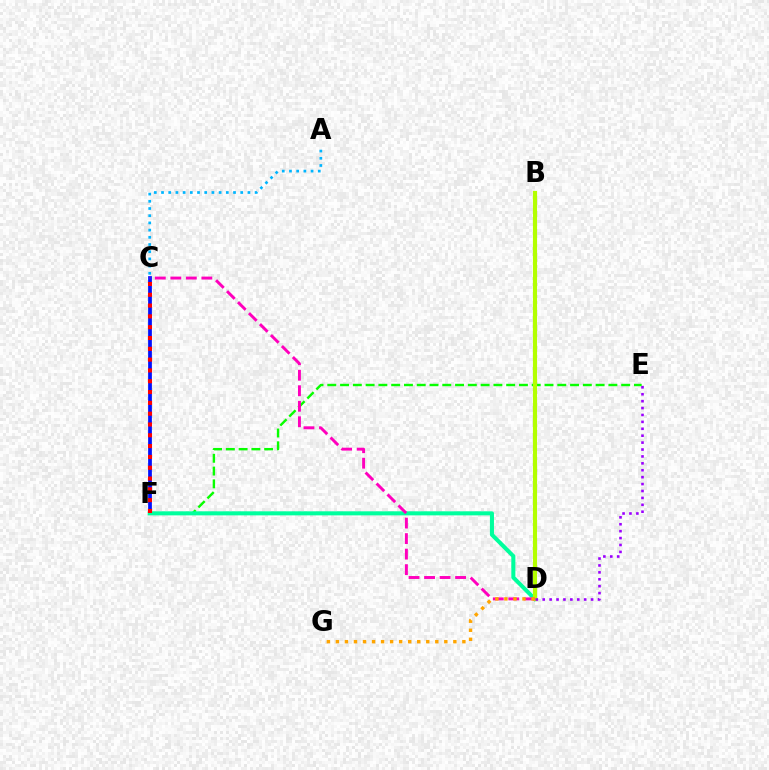{('E', 'F'): [{'color': '#08ff00', 'line_style': 'dashed', 'thickness': 1.74}], ('C', 'F'): [{'color': '#0010ff', 'line_style': 'solid', 'thickness': 2.69}, {'color': '#ff0000', 'line_style': 'dotted', 'thickness': 2.94}], ('D', 'F'): [{'color': '#00ff9d', 'line_style': 'solid', 'thickness': 2.92}], ('B', 'D'): [{'color': '#b3ff00', 'line_style': 'solid', 'thickness': 2.97}], ('C', 'D'): [{'color': '#ff00bd', 'line_style': 'dashed', 'thickness': 2.11}], ('D', 'G'): [{'color': '#ffa500', 'line_style': 'dotted', 'thickness': 2.45}], ('A', 'C'): [{'color': '#00b5ff', 'line_style': 'dotted', 'thickness': 1.96}], ('D', 'E'): [{'color': '#9b00ff', 'line_style': 'dotted', 'thickness': 1.88}]}